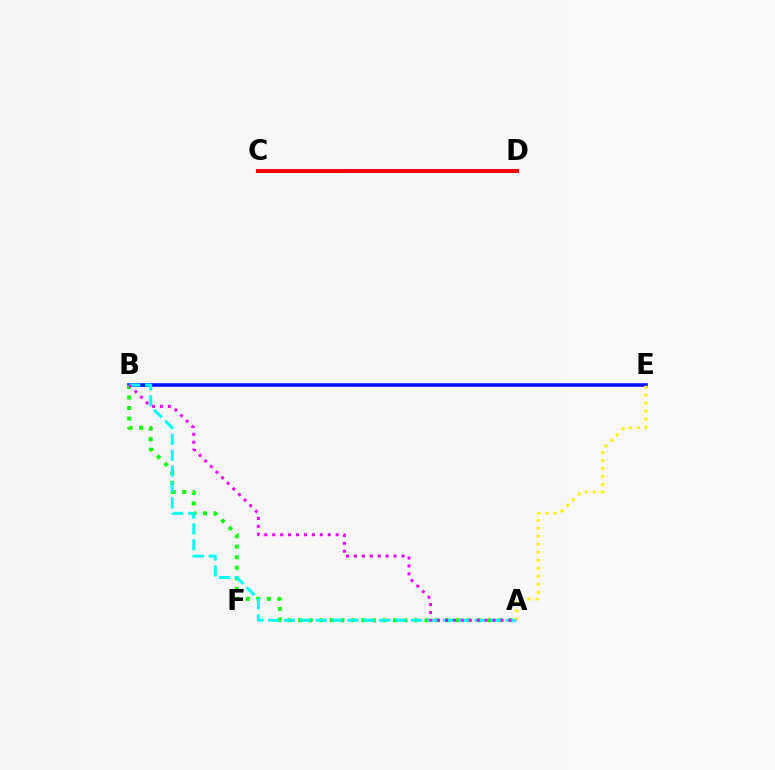{('B', 'E'): [{'color': '#0010ff', 'line_style': 'solid', 'thickness': 2.57}], ('A', 'B'): [{'color': '#08ff00', 'line_style': 'dotted', 'thickness': 2.86}, {'color': '#00fff6', 'line_style': 'dashed', 'thickness': 2.16}, {'color': '#ee00ff', 'line_style': 'dotted', 'thickness': 2.15}], ('C', 'D'): [{'color': '#ff0000', 'line_style': 'solid', 'thickness': 2.9}], ('A', 'E'): [{'color': '#fcf500', 'line_style': 'dotted', 'thickness': 2.17}]}